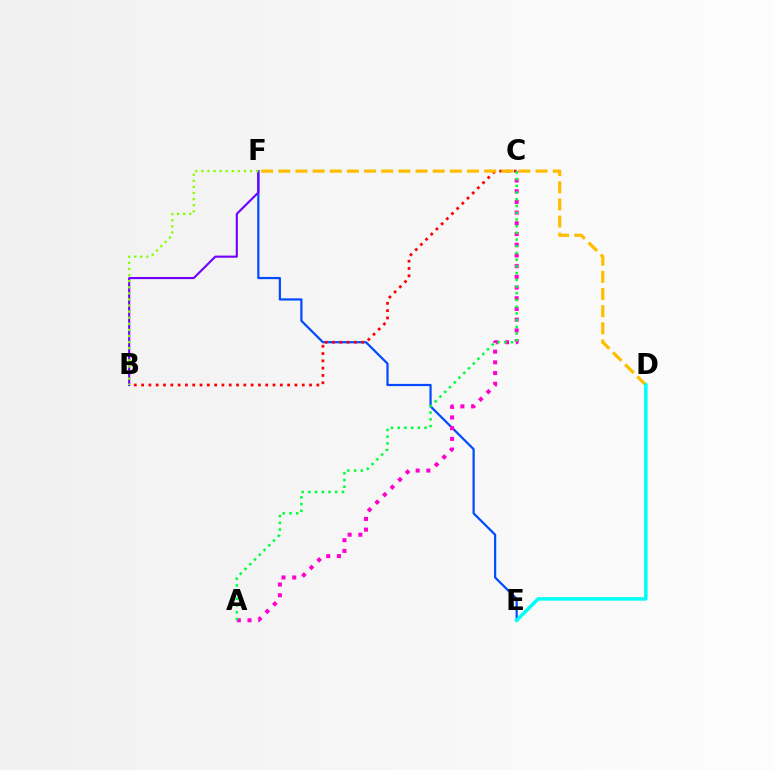{('E', 'F'): [{'color': '#004bff', 'line_style': 'solid', 'thickness': 1.6}], ('B', 'C'): [{'color': '#ff0000', 'line_style': 'dotted', 'thickness': 1.98}], ('D', 'F'): [{'color': '#ffbd00', 'line_style': 'dashed', 'thickness': 2.33}], ('B', 'F'): [{'color': '#7200ff', 'line_style': 'solid', 'thickness': 1.53}, {'color': '#84ff00', 'line_style': 'dotted', 'thickness': 1.66}], ('A', 'C'): [{'color': '#ff00cf', 'line_style': 'dotted', 'thickness': 2.91}, {'color': '#00ff39', 'line_style': 'dotted', 'thickness': 1.82}], ('D', 'E'): [{'color': '#00fff6', 'line_style': 'solid', 'thickness': 2.54}]}